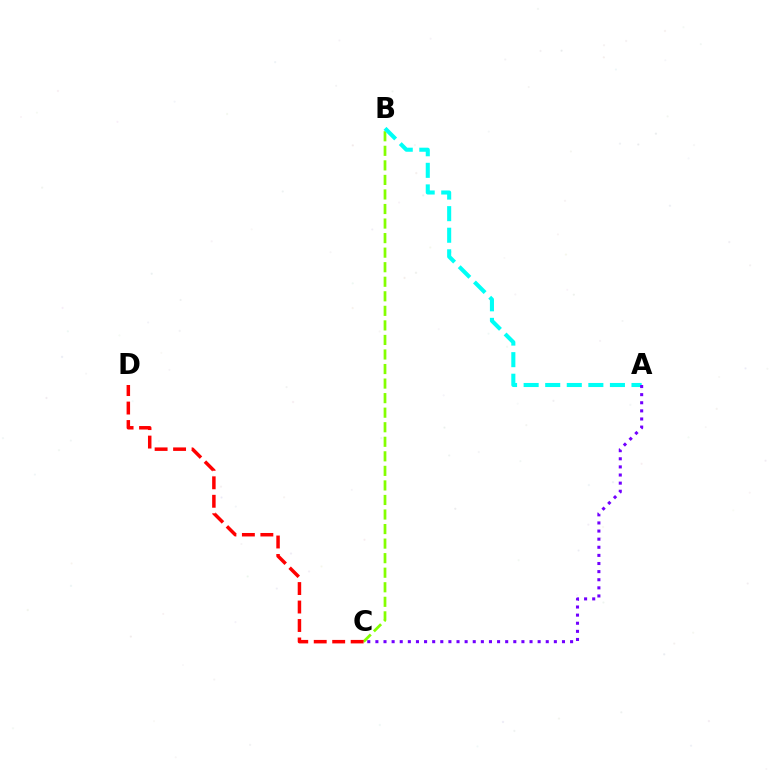{('B', 'C'): [{'color': '#84ff00', 'line_style': 'dashed', 'thickness': 1.98}], ('A', 'B'): [{'color': '#00fff6', 'line_style': 'dashed', 'thickness': 2.93}], ('A', 'C'): [{'color': '#7200ff', 'line_style': 'dotted', 'thickness': 2.2}], ('C', 'D'): [{'color': '#ff0000', 'line_style': 'dashed', 'thickness': 2.51}]}